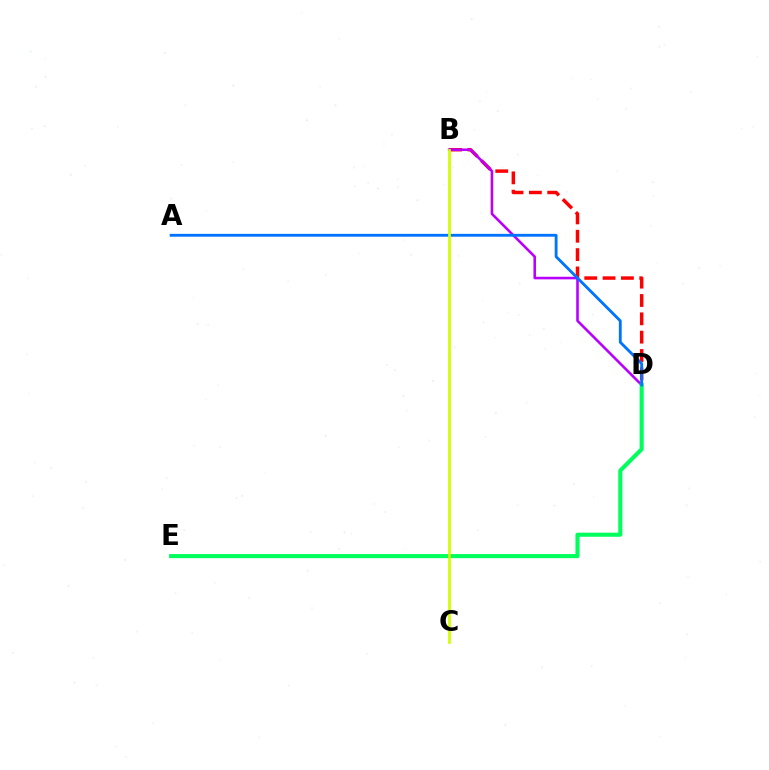{('B', 'D'): [{'color': '#ff0000', 'line_style': 'dashed', 'thickness': 2.49}, {'color': '#b900ff', 'line_style': 'solid', 'thickness': 1.86}], ('D', 'E'): [{'color': '#00ff5c', 'line_style': 'solid', 'thickness': 2.94}], ('A', 'D'): [{'color': '#0074ff', 'line_style': 'solid', 'thickness': 2.05}], ('B', 'C'): [{'color': '#d1ff00', 'line_style': 'solid', 'thickness': 1.97}]}